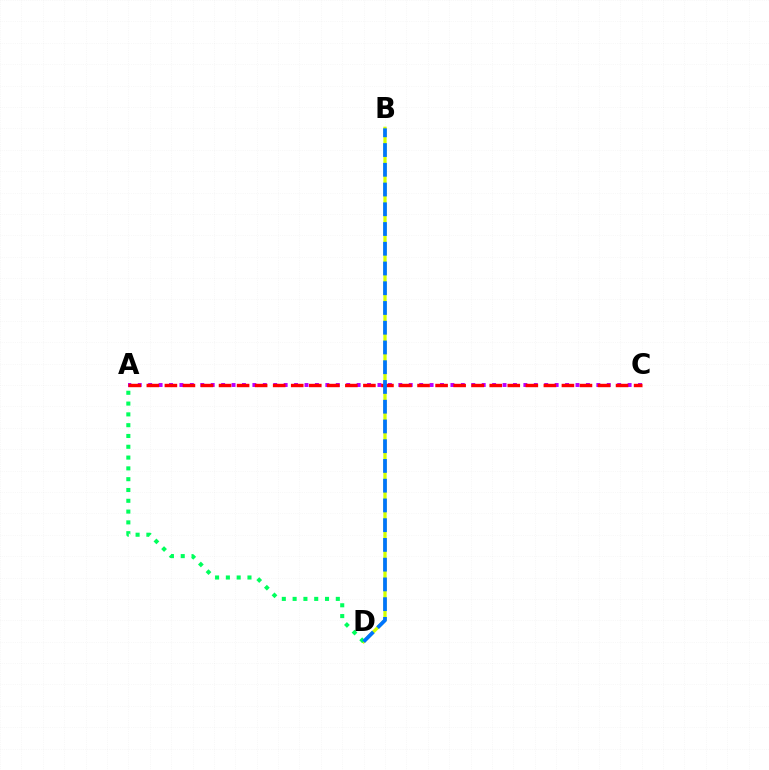{('A', 'C'): [{'color': '#b900ff', 'line_style': 'dotted', 'thickness': 2.83}, {'color': '#ff0000', 'line_style': 'dashed', 'thickness': 2.45}], ('B', 'D'): [{'color': '#d1ff00', 'line_style': 'solid', 'thickness': 2.36}, {'color': '#0074ff', 'line_style': 'dashed', 'thickness': 2.68}], ('A', 'D'): [{'color': '#00ff5c', 'line_style': 'dotted', 'thickness': 2.93}]}